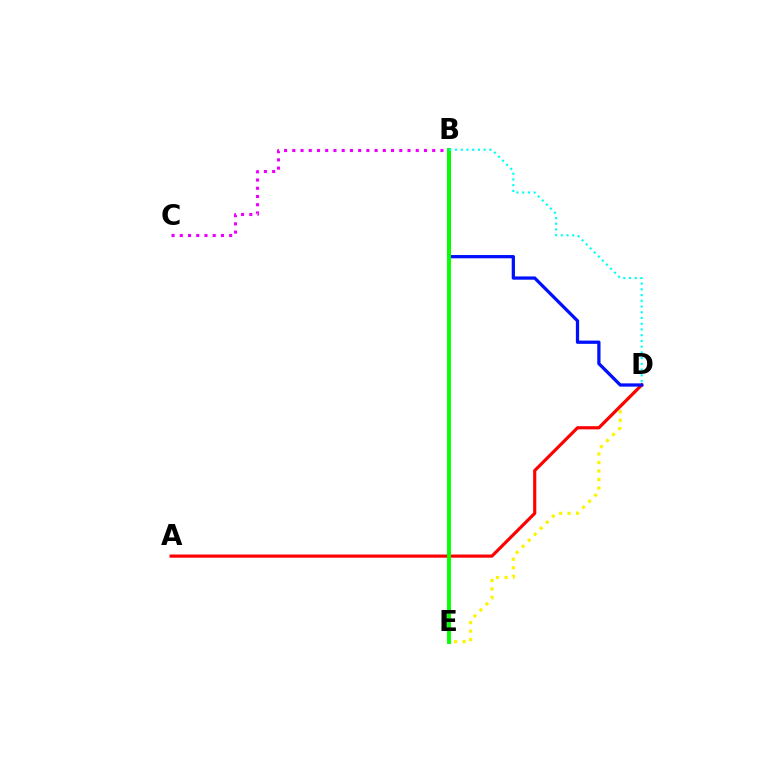{('D', 'E'): [{'color': '#fcf500', 'line_style': 'dotted', 'thickness': 2.31}], ('A', 'D'): [{'color': '#ff0000', 'line_style': 'solid', 'thickness': 2.28}], ('B', 'D'): [{'color': '#0010ff', 'line_style': 'solid', 'thickness': 2.34}, {'color': '#00fff6', 'line_style': 'dotted', 'thickness': 1.56}], ('B', 'C'): [{'color': '#ee00ff', 'line_style': 'dotted', 'thickness': 2.24}], ('B', 'E'): [{'color': '#08ff00', 'line_style': 'solid', 'thickness': 2.82}]}